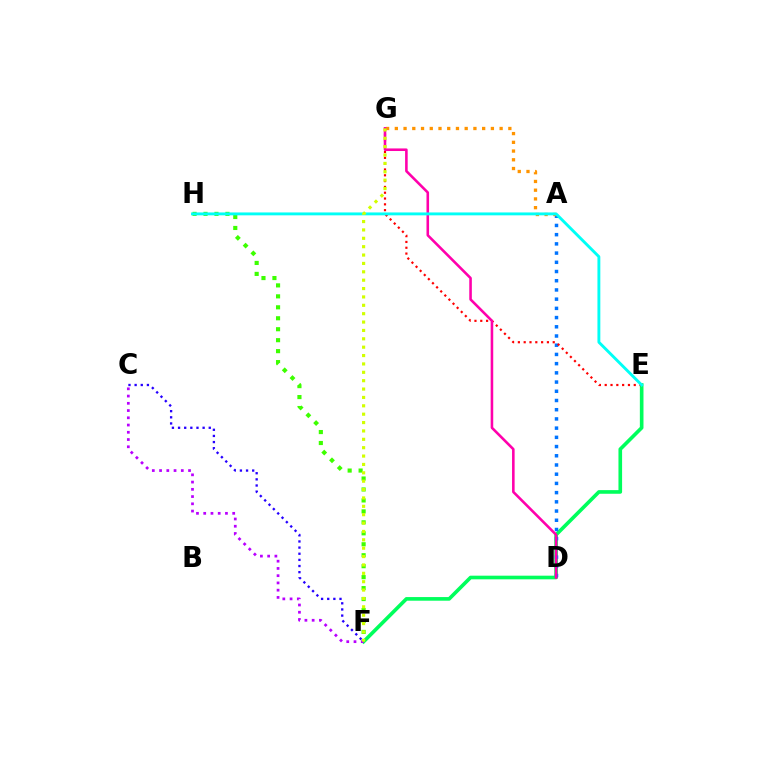{('F', 'H'): [{'color': '#3dff00', 'line_style': 'dotted', 'thickness': 2.98}], ('E', 'F'): [{'color': '#00ff5c', 'line_style': 'solid', 'thickness': 2.62}], ('A', 'D'): [{'color': '#0074ff', 'line_style': 'dotted', 'thickness': 2.5}], ('C', 'F'): [{'color': '#2500ff', 'line_style': 'dotted', 'thickness': 1.67}, {'color': '#b900ff', 'line_style': 'dotted', 'thickness': 1.97}], ('E', 'G'): [{'color': '#ff0000', 'line_style': 'dotted', 'thickness': 1.58}], ('A', 'G'): [{'color': '#ff9400', 'line_style': 'dotted', 'thickness': 2.37}], ('D', 'G'): [{'color': '#ff00ac', 'line_style': 'solid', 'thickness': 1.86}], ('E', 'H'): [{'color': '#00fff6', 'line_style': 'solid', 'thickness': 2.08}], ('F', 'G'): [{'color': '#d1ff00', 'line_style': 'dotted', 'thickness': 2.28}]}